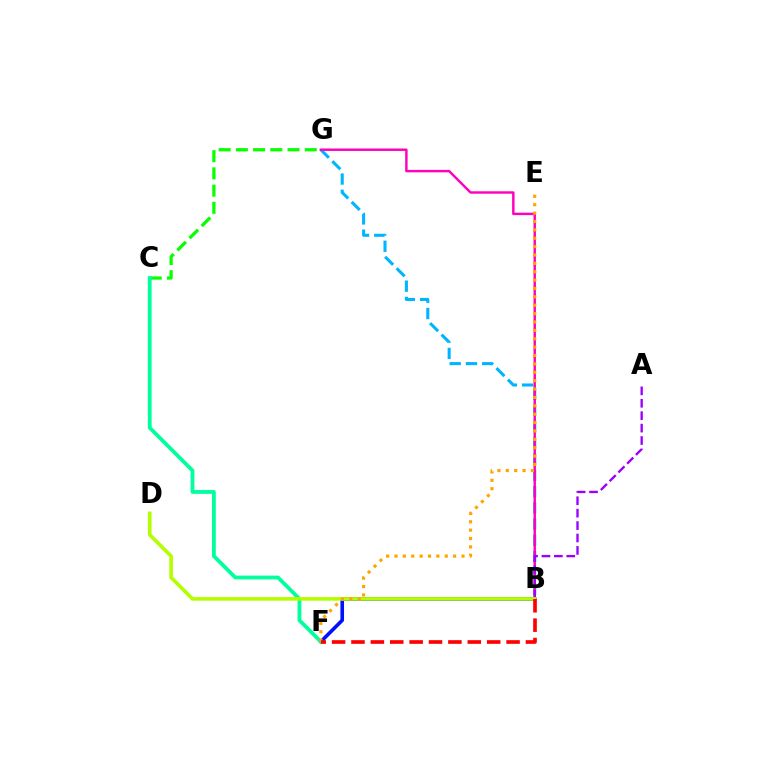{('B', 'F'): [{'color': '#0010ff', 'line_style': 'solid', 'thickness': 2.61}, {'color': '#ff0000', 'line_style': 'dashed', 'thickness': 2.63}], ('B', 'G'): [{'color': '#00b5ff', 'line_style': 'dashed', 'thickness': 2.21}, {'color': '#ff00bd', 'line_style': 'solid', 'thickness': 1.75}], ('C', 'G'): [{'color': '#08ff00', 'line_style': 'dashed', 'thickness': 2.34}], ('C', 'F'): [{'color': '#00ff9d', 'line_style': 'solid', 'thickness': 2.74}], ('A', 'B'): [{'color': '#9b00ff', 'line_style': 'dashed', 'thickness': 1.69}], ('B', 'D'): [{'color': '#b3ff00', 'line_style': 'solid', 'thickness': 2.6}], ('E', 'F'): [{'color': '#ffa500', 'line_style': 'dotted', 'thickness': 2.28}]}